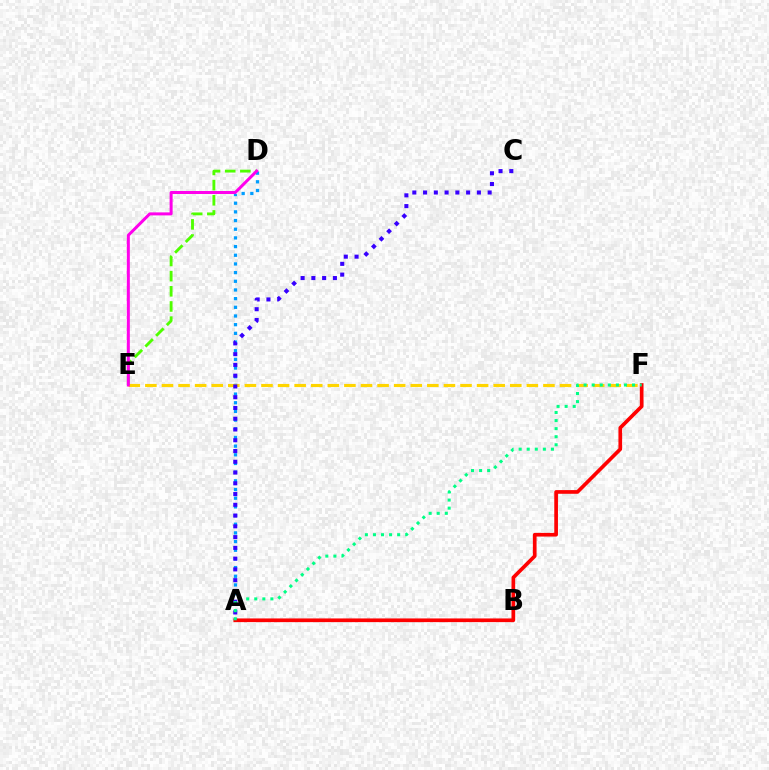{('A', 'D'): [{'color': '#009eff', 'line_style': 'dotted', 'thickness': 2.36}], ('E', 'F'): [{'color': '#ffd500', 'line_style': 'dashed', 'thickness': 2.25}], ('A', 'F'): [{'color': '#ff0000', 'line_style': 'solid', 'thickness': 2.65}, {'color': '#00ff86', 'line_style': 'dotted', 'thickness': 2.19}], ('D', 'E'): [{'color': '#4fff00', 'line_style': 'dashed', 'thickness': 2.06}, {'color': '#ff00ed', 'line_style': 'solid', 'thickness': 2.17}], ('A', 'C'): [{'color': '#3700ff', 'line_style': 'dotted', 'thickness': 2.92}]}